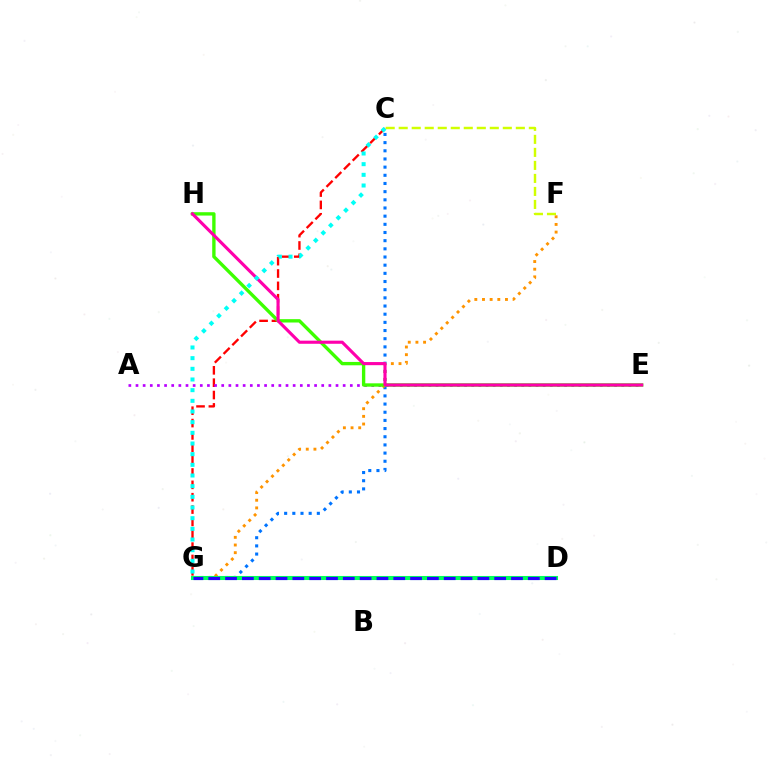{('C', 'G'): [{'color': '#ff0000', 'line_style': 'dashed', 'thickness': 1.68}, {'color': '#0074ff', 'line_style': 'dotted', 'thickness': 2.22}, {'color': '#00fff6', 'line_style': 'dotted', 'thickness': 2.9}], ('A', 'E'): [{'color': '#b900ff', 'line_style': 'dotted', 'thickness': 1.94}], ('F', 'G'): [{'color': '#ff9400', 'line_style': 'dotted', 'thickness': 2.08}], ('D', 'G'): [{'color': '#00ff5c', 'line_style': 'solid', 'thickness': 2.93}, {'color': '#2500ff', 'line_style': 'dashed', 'thickness': 2.28}], ('E', 'H'): [{'color': '#3dff00', 'line_style': 'solid', 'thickness': 2.41}, {'color': '#ff00ac', 'line_style': 'solid', 'thickness': 2.25}], ('C', 'F'): [{'color': '#d1ff00', 'line_style': 'dashed', 'thickness': 1.77}]}